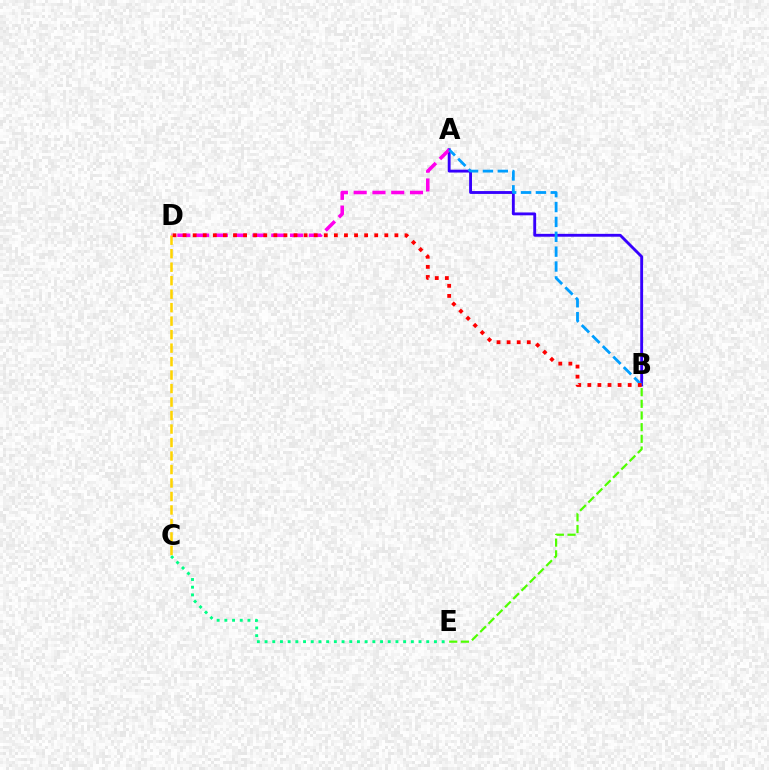{('A', 'B'): [{'color': '#3700ff', 'line_style': 'solid', 'thickness': 2.06}, {'color': '#009eff', 'line_style': 'dashed', 'thickness': 2.02}], ('A', 'D'): [{'color': '#ff00ed', 'line_style': 'dashed', 'thickness': 2.55}], ('C', 'D'): [{'color': '#ffd500', 'line_style': 'dashed', 'thickness': 1.83}], ('C', 'E'): [{'color': '#00ff86', 'line_style': 'dotted', 'thickness': 2.09}], ('B', 'E'): [{'color': '#4fff00', 'line_style': 'dashed', 'thickness': 1.59}], ('B', 'D'): [{'color': '#ff0000', 'line_style': 'dotted', 'thickness': 2.74}]}